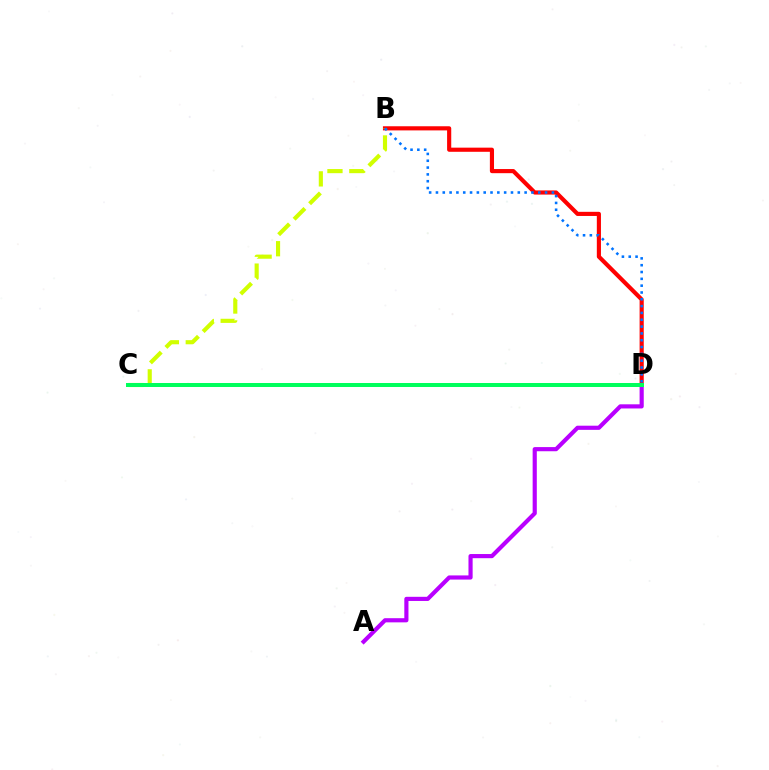{('B', 'D'): [{'color': '#ff0000', 'line_style': 'solid', 'thickness': 2.98}, {'color': '#0074ff', 'line_style': 'dotted', 'thickness': 1.85}], ('B', 'C'): [{'color': '#d1ff00', 'line_style': 'dashed', 'thickness': 2.97}], ('A', 'D'): [{'color': '#b900ff', 'line_style': 'solid', 'thickness': 2.99}], ('C', 'D'): [{'color': '#00ff5c', 'line_style': 'solid', 'thickness': 2.87}]}